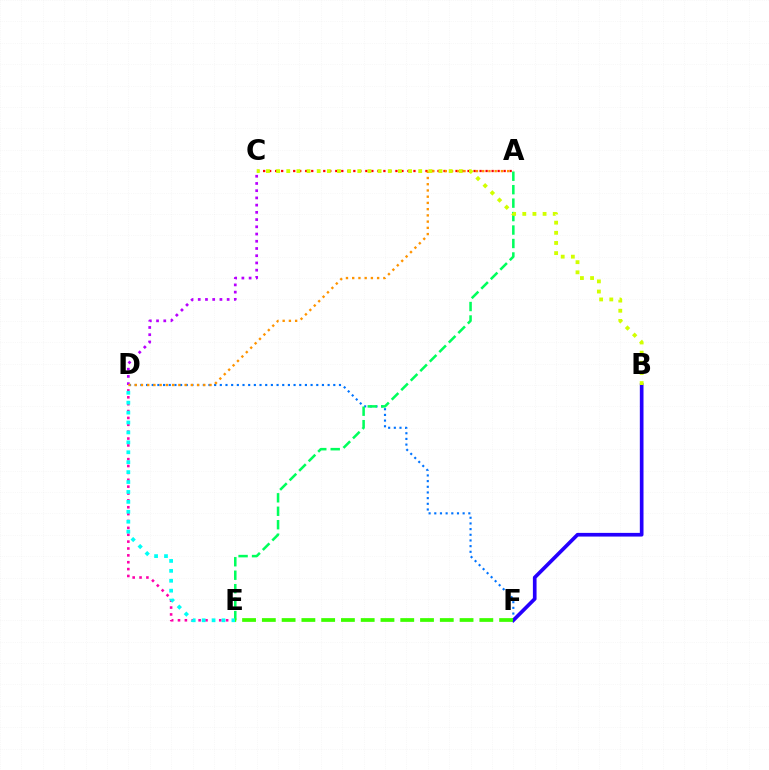{('D', 'E'): [{'color': '#ff00ac', 'line_style': 'dotted', 'thickness': 1.87}, {'color': '#00fff6', 'line_style': 'dotted', 'thickness': 2.7}], ('A', 'C'): [{'color': '#ff0000', 'line_style': 'dotted', 'thickness': 1.63}], ('D', 'F'): [{'color': '#0074ff', 'line_style': 'dotted', 'thickness': 1.54}], ('C', 'D'): [{'color': '#b900ff', 'line_style': 'dotted', 'thickness': 1.96}], ('A', 'E'): [{'color': '#00ff5c', 'line_style': 'dashed', 'thickness': 1.83}], ('B', 'F'): [{'color': '#2500ff', 'line_style': 'solid', 'thickness': 2.64}], ('A', 'D'): [{'color': '#ff9400', 'line_style': 'dotted', 'thickness': 1.69}], ('B', 'C'): [{'color': '#d1ff00', 'line_style': 'dotted', 'thickness': 2.76}], ('E', 'F'): [{'color': '#3dff00', 'line_style': 'dashed', 'thickness': 2.69}]}